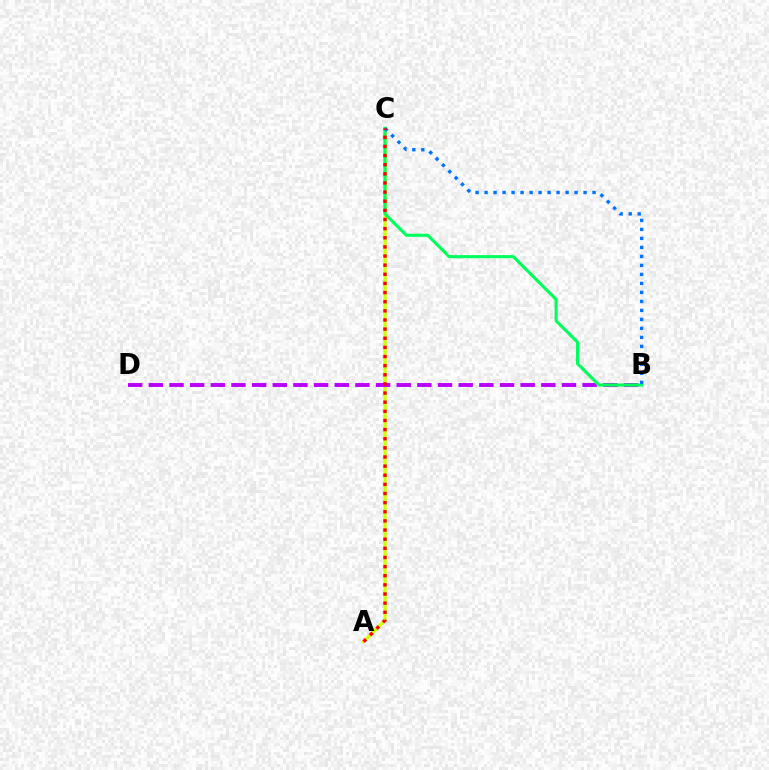{('A', 'C'): [{'color': '#d1ff00', 'line_style': 'solid', 'thickness': 2.33}, {'color': '#ff0000', 'line_style': 'dotted', 'thickness': 2.48}], ('B', 'D'): [{'color': '#b900ff', 'line_style': 'dashed', 'thickness': 2.81}], ('B', 'C'): [{'color': '#00ff5c', 'line_style': 'solid', 'thickness': 2.24}, {'color': '#0074ff', 'line_style': 'dotted', 'thickness': 2.44}]}